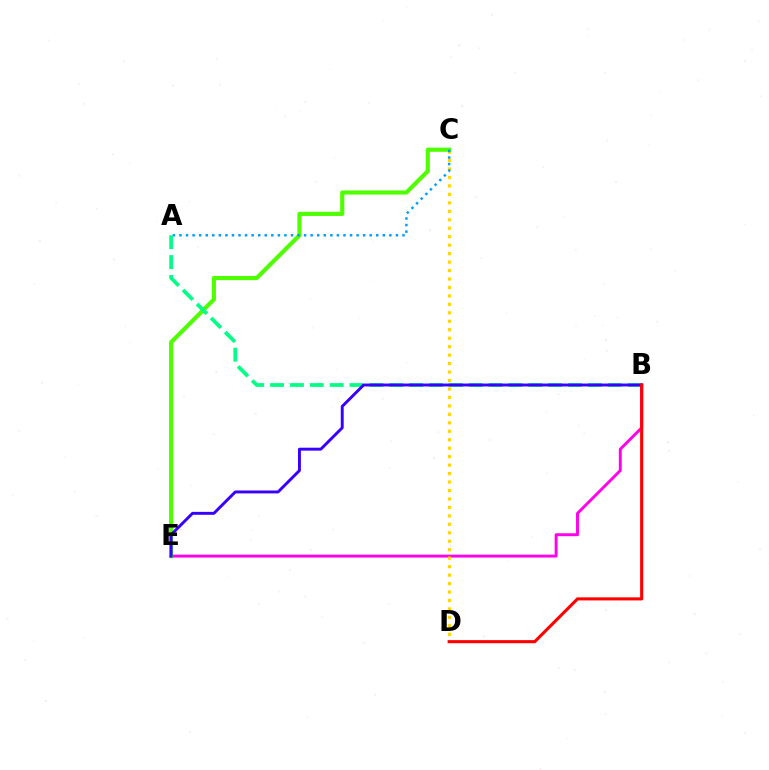{('B', 'E'): [{'color': '#ff00ed', 'line_style': 'solid', 'thickness': 2.1}, {'color': '#3700ff', 'line_style': 'solid', 'thickness': 2.1}], ('C', 'D'): [{'color': '#ffd500', 'line_style': 'dotted', 'thickness': 2.3}], ('C', 'E'): [{'color': '#4fff00', 'line_style': 'solid', 'thickness': 2.99}], ('A', 'B'): [{'color': '#00ff86', 'line_style': 'dashed', 'thickness': 2.7}], ('B', 'D'): [{'color': '#ff0000', 'line_style': 'solid', 'thickness': 2.22}], ('A', 'C'): [{'color': '#009eff', 'line_style': 'dotted', 'thickness': 1.78}]}